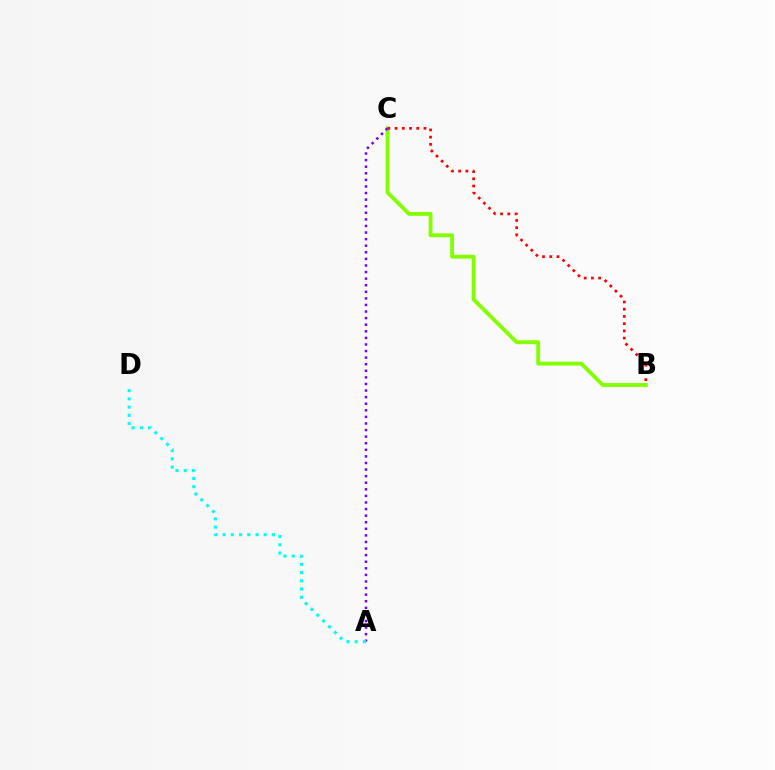{('B', 'C'): [{'color': '#84ff00', 'line_style': 'solid', 'thickness': 2.78}, {'color': '#ff0000', 'line_style': 'dotted', 'thickness': 1.96}], ('A', 'C'): [{'color': '#7200ff', 'line_style': 'dotted', 'thickness': 1.79}], ('A', 'D'): [{'color': '#00fff6', 'line_style': 'dotted', 'thickness': 2.24}]}